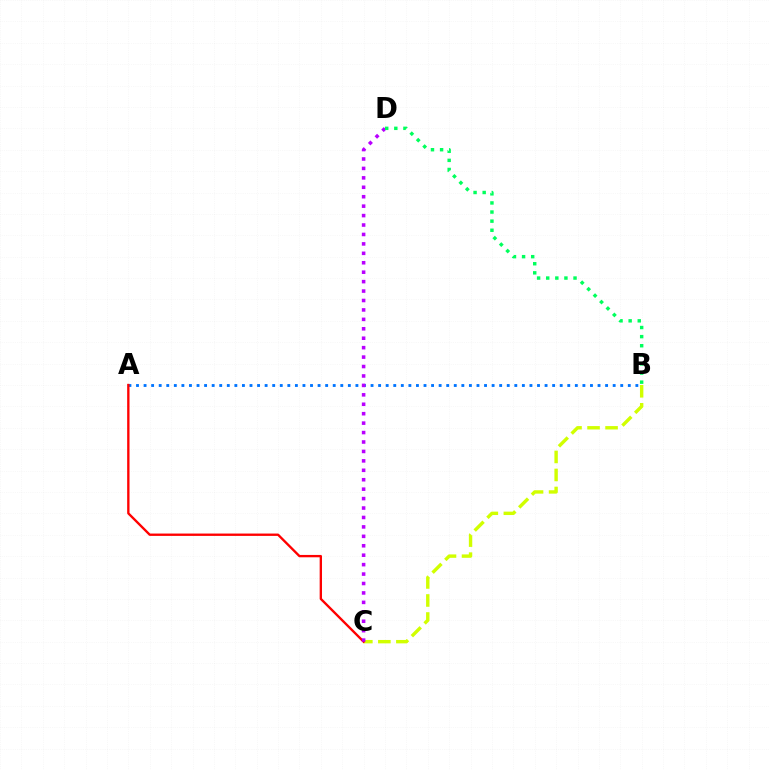{('B', 'C'): [{'color': '#d1ff00', 'line_style': 'dashed', 'thickness': 2.45}], ('A', 'B'): [{'color': '#0074ff', 'line_style': 'dotted', 'thickness': 2.06}], ('A', 'C'): [{'color': '#ff0000', 'line_style': 'solid', 'thickness': 1.69}], ('C', 'D'): [{'color': '#b900ff', 'line_style': 'dotted', 'thickness': 2.56}], ('B', 'D'): [{'color': '#00ff5c', 'line_style': 'dotted', 'thickness': 2.47}]}